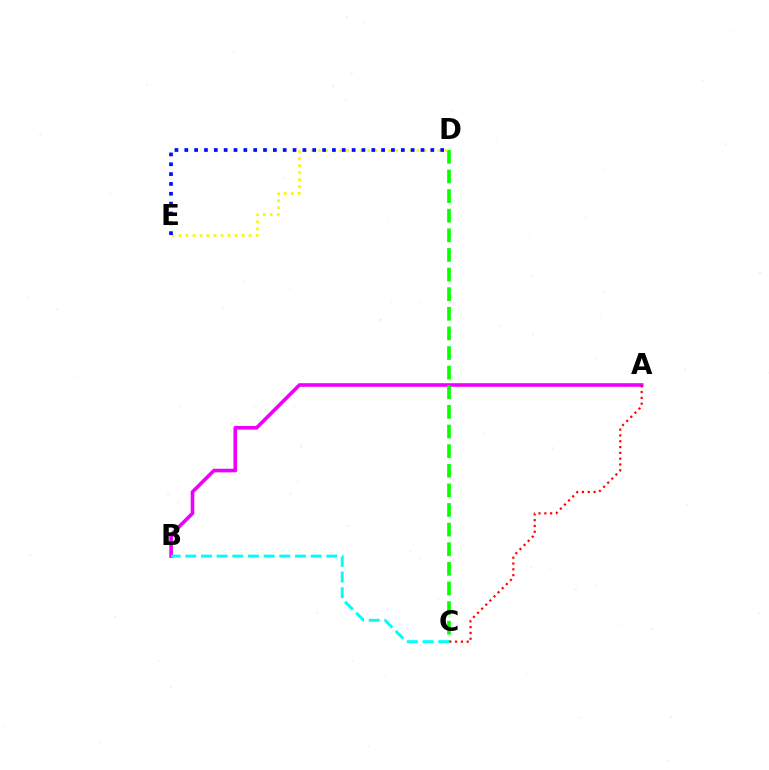{('A', 'B'): [{'color': '#ee00ff', 'line_style': 'solid', 'thickness': 2.61}], ('C', 'D'): [{'color': '#08ff00', 'line_style': 'dashed', 'thickness': 2.67}], ('A', 'C'): [{'color': '#ff0000', 'line_style': 'dotted', 'thickness': 1.58}], ('B', 'C'): [{'color': '#00fff6', 'line_style': 'dashed', 'thickness': 2.13}], ('D', 'E'): [{'color': '#fcf500', 'line_style': 'dotted', 'thickness': 1.91}, {'color': '#0010ff', 'line_style': 'dotted', 'thickness': 2.67}]}